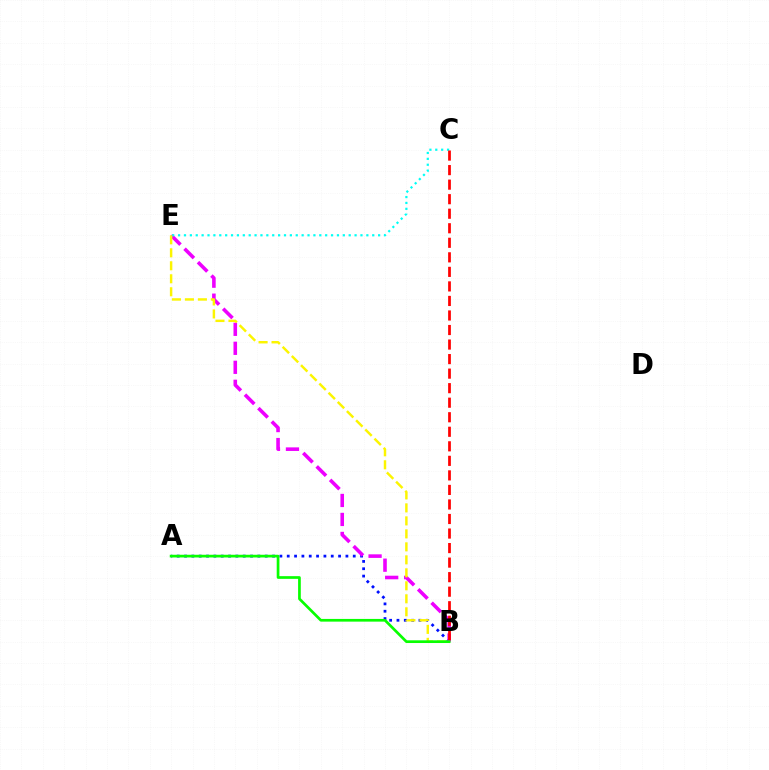{('A', 'B'): [{'color': '#0010ff', 'line_style': 'dotted', 'thickness': 1.99}, {'color': '#08ff00', 'line_style': 'solid', 'thickness': 1.95}], ('B', 'E'): [{'color': '#ee00ff', 'line_style': 'dashed', 'thickness': 2.58}, {'color': '#fcf500', 'line_style': 'dashed', 'thickness': 1.76}], ('C', 'E'): [{'color': '#00fff6', 'line_style': 'dotted', 'thickness': 1.6}], ('B', 'C'): [{'color': '#ff0000', 'line_style': 'dashed', 'thickness': 1.97}]}